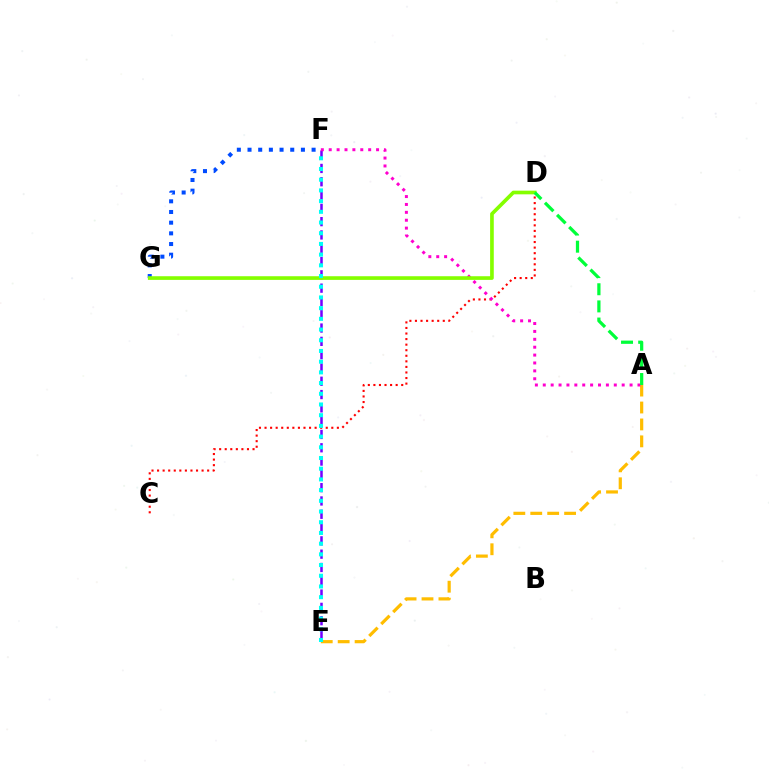{('E', 'F'): [{'color': '#7200ff', 'line_style': 'dashed', 'thickness': 1.81}, {'color': '#00fff6', 'line_style': 'dotted', 'thickness': 2.91}], ('F', 'G'): [{'color': '#004bff', 'line_style': 'dotted', 'thickness': 2.9}], ('A', 'E'): [{'color': '#ffbd00', 'line_style': 'dashed', 'thickness': 2.3}], ('C', 'D'): [{'color': '#ff0000', 'line_style': 'dotted', 'thickness': 1.51}], ('A', 'F'): [{'color': '#ff00cf', 'line_style': 'dotted', 'thickness': 2.14}], ('D', 'G'): [{'color': '#84ff00', 'line_style': 'solid', 'thickness': 2.64}], ('A', 'D'): [{'color': '#00ff39', 'line_style': 'dashed', 'thickness': 2.33}]}